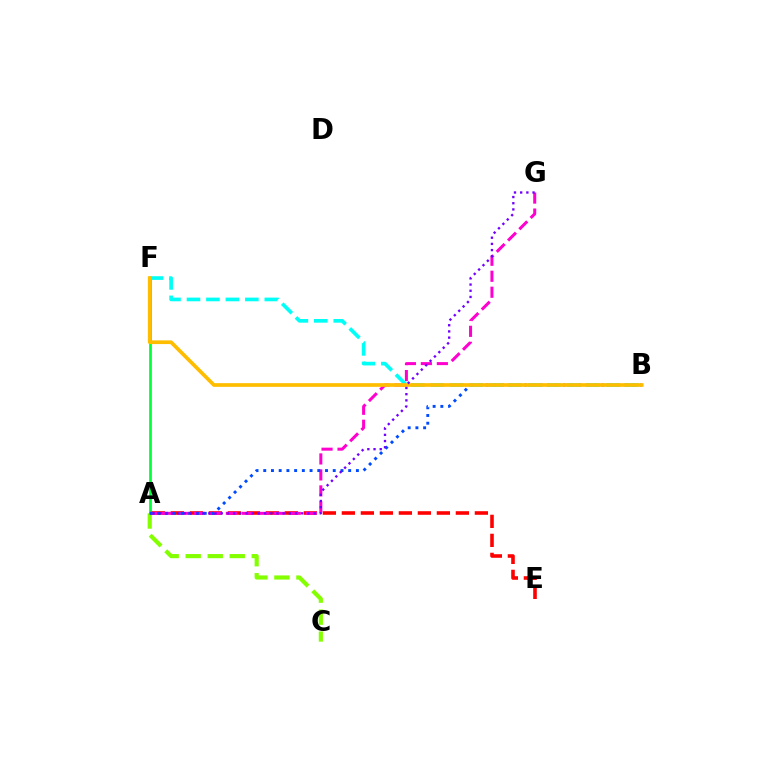{('A', 'F'): [{'color': '#00ff39', 'line_style': 'solid', 'thickness': 1.96}], ('A', 'E'): [{'color': '#ff0000', 'line_style': 'dashed', 'thickness': 2.58}], ('A', 'C'): [{'color': '#84ff00', 'line_style': 'dashed', 'thickness': 2.99}], ('A', 'G'): [{'color': '#ff00cf', 'line_style': 'dashed', 'thickness': 2.17}, {'color': '#7200ff', 'line_style': 'dotted', 'thickness': 1.68}], ('A', 'B'): [{'color': '#004bff', 'line_style': 'dotted', 'thickness': 2.1}], ('B', 'F'): [{'color': '#00fff6', 'line_style': 'dashed', 'thickness': 2.64}, {'color': '#ffbd00', 'line_style': 'solid', 'thickness': 2.66}]}